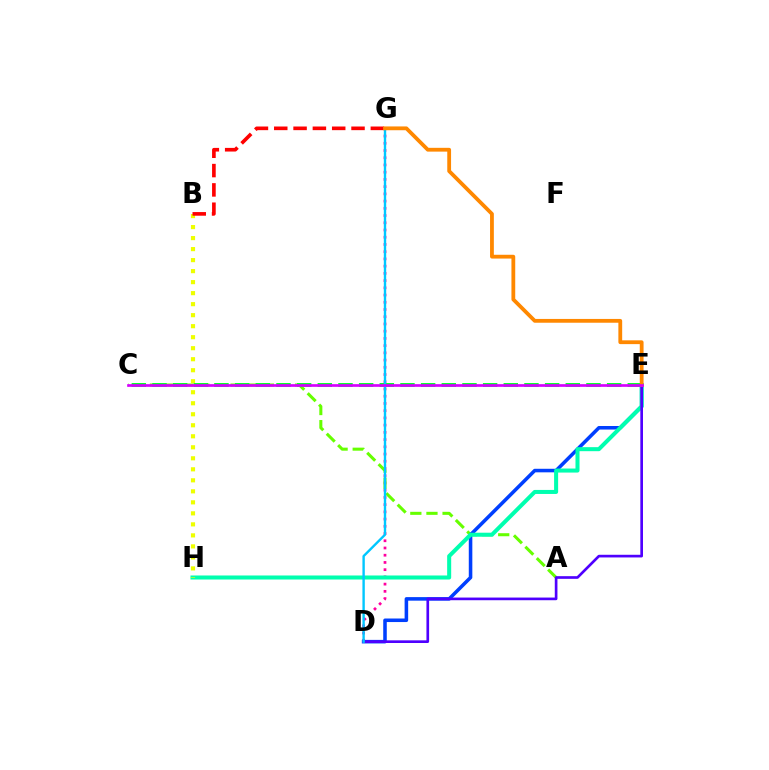{('D', 'G'): [{'color': '#ff00a0', 'line_style': 'dotted', 'thickness': 1.96}, {'color': '#00c7ff', 'line_style': 'solid', 'thickness': 1.72}], ('A', 'C'): [{'color': '#66ff00', 'line_style': 'dashed', 'thickness': 2.19}], ('D', 'E'): [{'color': '#003fff', 'line_style': 'solid', 'thickness': 2.55}, {'color': '#4f00ff', 'line_style': 'solid', 'thickness': 1.92}], ('E', 'H'): [{'color': '#00ffaf', 'line_style': 'solid', 'thickness': 2.9}], ('B', 'H'): [{'color': '#eeff00', 'line_style': 'dotted', 'thickness': 2.99}], ('C', 'E'): [{'color': '#00ff27', 'line_style': 'dashed', 'thickness': 2.81}, {'color': '#d600ff', 'line_style': 'solid', 'thickness': 1.93}], ('B', 'G'): [{'color': '#ff0000', 'line_style': 'dashed', 'thickness': 2.62}], ('E', 'G'): [{'color': '#ff8800', 'line_style': 'solid', 'thickness': 2.73}]}